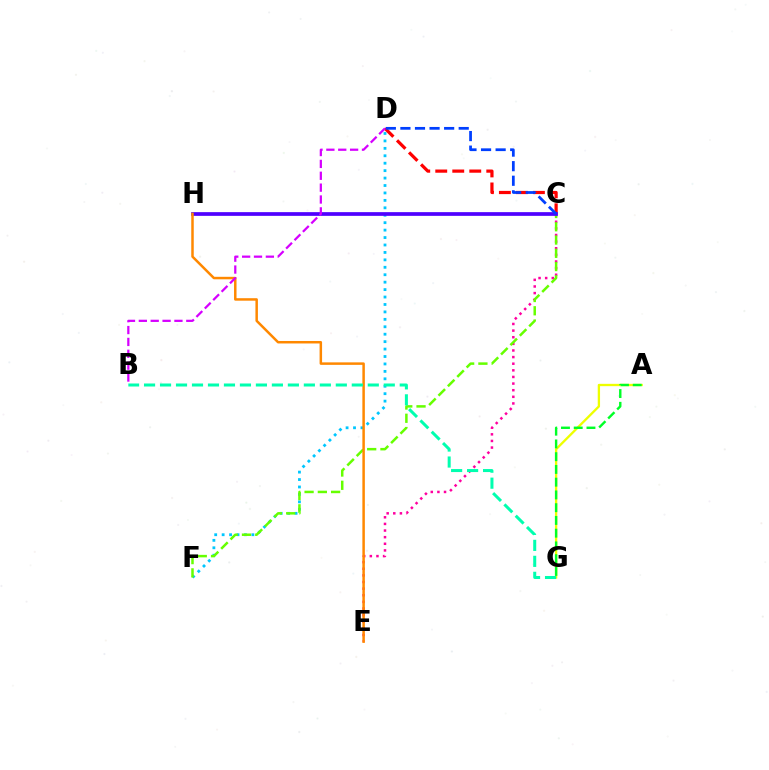{('A', 'G'): [{'color': '#eeff00', 'line_style': 'solid', 'thickness': 1.67}, {'color': '#00ff27', 'line_style': 'dashed', 'thickness': 1.73}], ('D', 'F'): [{'color': '#00c7ff', 'line_style': 'dotted', 'thickness': 2.02}], ('C', 'E'): [{'color': '#ff00a0', 'line_style': 'dotted', 'thickness': 1.8}], ('C', 'D'): [{'color': '#ff0000', 'line_style': 'dashed', 'thickness': 2.31}, {'color': '#003fff', 'line_style': 'dashed', 'thickness': 1.98}], ('C', 'F'): [{'color': '#66ff00', 'line_style': 'dashed', 'thickness': 1.8}], ('C', 'H'): [{'color': '#4f00ff', 'line_style': 'solid', 'thickness': 2.67}], ('E', 'H'): [{'color': '#ff8800', 'line_style': 'solid', 'thickness': 1.79}], ('B', 'G'): [{'color': '#00ffaf', 'line_style': 'dashed', 'thickness': 2.17}], ('B', 'D'): [{'color': '#d600ff', 'line_style': 'dashed', 'thickness': 1.61}]}